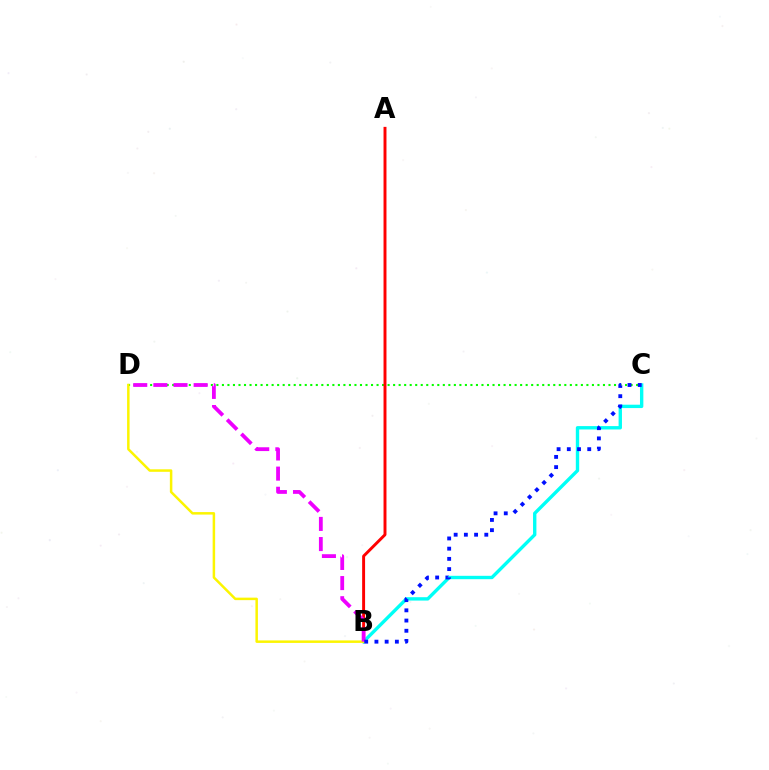{('C', 'D'): [{'color': '#08ff00', 'line_style': 'dotted', 'thickness': 1.5}], ('A', 'B'): [{'color': '#ff0000', 'line_style': 'solid', 'thickness': 2.11}], ('B', 'C'): [{'color': '#00fff6', 'line_style': 'solid', 'thickness': 2.43}, {'color': '#0010ff', 'line_style': 'dotted', 'thickness': 2.78}], ('B', 'D'): [{'color': '#fcf500', 'line_style': 'solid', 'thickness': 1.8}, {'color': '#ee00ff', 'line_style': 'dashed', 'thickness': 2.74}]}